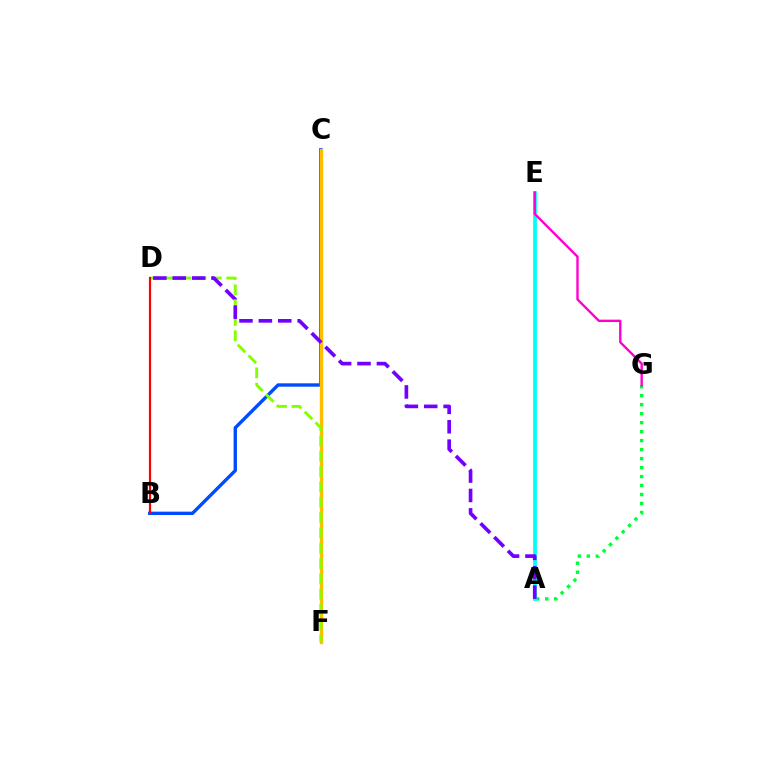{('B', 'C'): [{'color': '#004bff', 'line_style': 'solid', 'thickness': 2.42}], ('C', 'F'): [{'color': '#ffbd00', 'line_style': 'solid', 'thickness': 2.44}], ('A', 'G'): [{'color': '#00ff39', 'line_style': 'dotted', 'thickness': 2.44}], ('A', 'E'): [{'color': '#00fff6', 'line_style': 'solid', 'thickness': 2.71}], ('D', 'F'): [{'color': '#84ff00', 'line_style': 'dashed', 'thickness': 2.08}], ('A', 'D'): [{'color': '#7200ff', 'line_style': 'dashed', 'thickness': 2.63}], ('B', 'D'): [{'color': '#ff0000', 'line_style': 'solid', 'thickness': 1.58}], ('E', 'G'): [{'color': '#ff00cf', 'line_style': 'solid', 'thickness': 1.72}]}